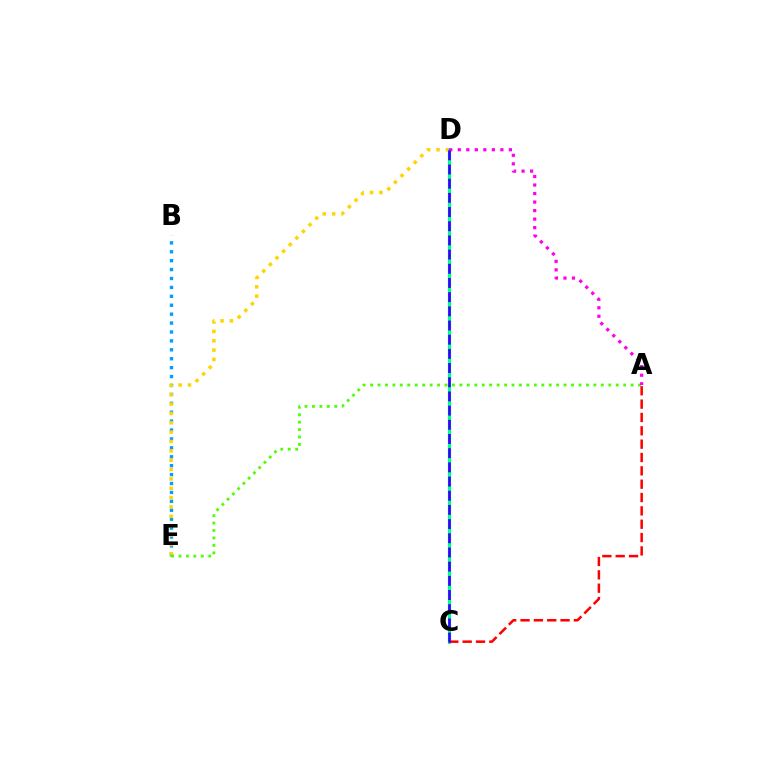{('B', 'E'): [{'color': '#009eff', 'line_style': 'dotted', 'thickness': 2.42}], ('D', 'E'): [{'color': '#ffd500', 'line_style': 'dotted', 'thickness': 2.54}], ('A', 'E'): [{'color': '#4fff00', 'line_style': 'dotted', 'thickness': 2.02}], ('C', 'D'): [{'color': '#00ff86', 'line_style': 'solid', 'thickness': 2.32}, {'color': '#3700ff', 'line_style': 'dashed', 'thickness': 1.93}], ('A', 'C'): [{'color': '#ff0000', 'line_style': 'dashed', 'thickness': 1.81}], ('A', 'D'): [{'color': '#ff00ed', 'line_style': 'dotted', 'thickness': 2.31}]}